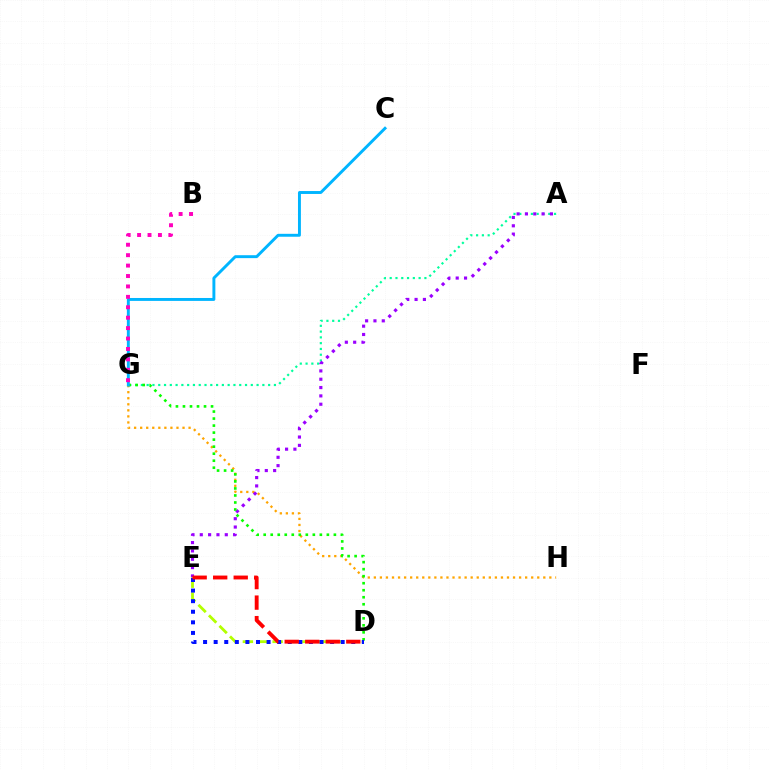{('A', 'G'): [{'color': '#00ff9d', 'line_style': 'dotted', 'thickness': 1.57}], ('G', 'H'): [{'color': '#ffa500', 'line_style': 'dotted', 'thickness': 1.64}], ('A', 'E'): [{'color': '#9b00ff', 'line_style': 'dotted', 'thickness': 2.26}], ('D', 'G'): [{'color': '#08ff00', 'line_style': 'dotted', 'thickness': 1.91}], ('D', 'E'): [{'color': '#b3ff00', 'line_style': 'dashed', 'thickness': 2.02}, {'color': '#0010ff', 'line_style': 'dotted', 'thickness': 2.88}, {'color': '#ff0000', 'line_style': 'dashed', 'thickness': 2.79}], ('C', 'G'): [{'color': '#00b5ff', 'line_style': 'solid', 'thickness': 2.1}], ('B', 'G'): [{'color': '#ff00bd', 'line_style': 'dotted', 'thickness': 2.83}]}